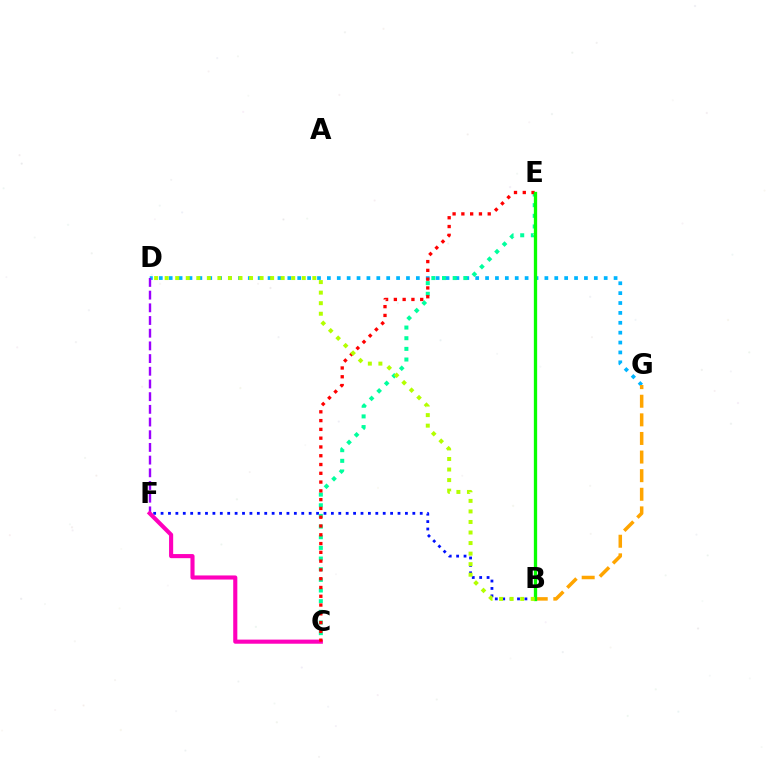{('D', 'G'): [{'color': '#00b5ff', 'line_style': 'dotted', 'thickness': 2.69}], ('B', 'F'): [{'color': '#0010ff', 'line_style': 'dotted', 'thickness': 2.01}], ('D', 'F'): [{'color': '#9b00ff', 'line_style': 'dashed', 'thickness': 1.72}], ('C', 'F'): [{'color': '#ff00bd', 'line_style': 'solid', 'thickness': 2.96}], ('B', 'G'): [{'color': '#ffa500', 'line_style': 'dashed', 'thickness': 2.53}], ('C', 'E'): [{'color': '#00ff9d', 'line_style': 'dotted', 'thickness': 2.9}, {'color': '#ff0000', 'line_style': 'dotted', 'thickness': 2.39}], ('B', 'E'): [{'color': '#08ff00', 'line_style': 'solid', 'thickness': 2.37}], ('B', 'D'): [{'color': '#b3ff00', 'line_style': 'dotted', 'thickness': 2.87}]}